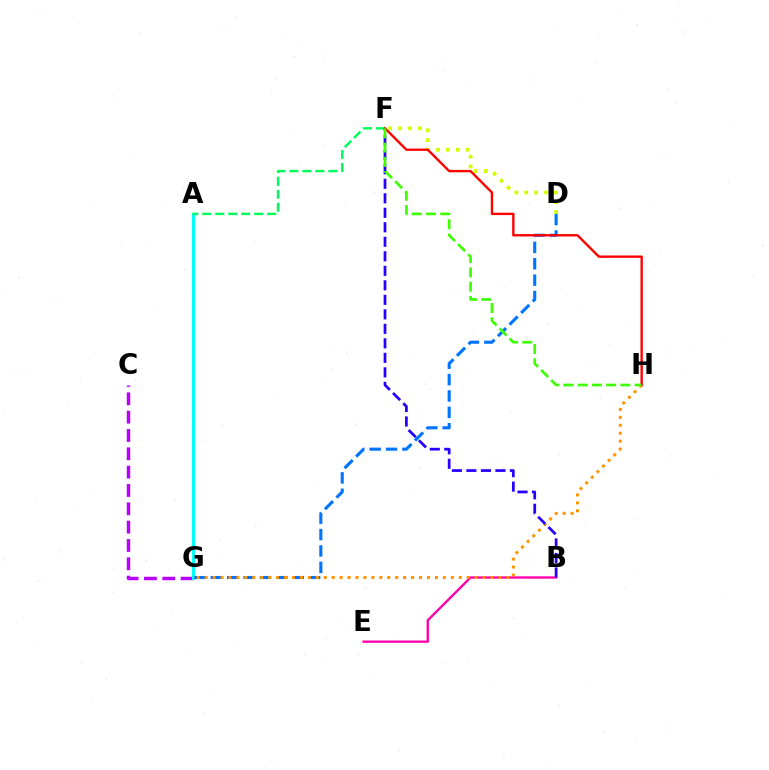{('C', 'G'): [{'color': '#b900ff', 'line_style': 'dashed', 'thickness': 2.49}], ('D', 'F'): [{'color': '#d1ff00', 'line_style': 'dotted', 'thickness': 2.68}], ('A', 'G'): [{'color': '#00fff6', 'line_style': 'solid', 'thickness': 2.23}], ('D', 'G'): [{'color': '#0074ff', 'line_style': 'dashed', 'thickness': 2.23}], ('A', 'F'): [{'color': '#00ff5c', 'line_style': 'dashed', 'thickness': 1.76}], ('B', 'E'): [{'color': '#ff00ac', 'line_style': 'solid', 'thickness': 1.7}], ('G', 'H'): [{'color': '#ff9400', 'line_style': 'dotted', 'thickness': 2.16}], ('B', 'F'): [{'color': '#2500ff', 'line_style': 'dashed', 'thickness': 1.97}], ('F', 'H'): [{'color': '#ff0000', 'line_style': 'solid', 'thickness': 1.71}, {'color': '#3dff00', 'line_style': 'dashed', 'thickness': 1.94}]}